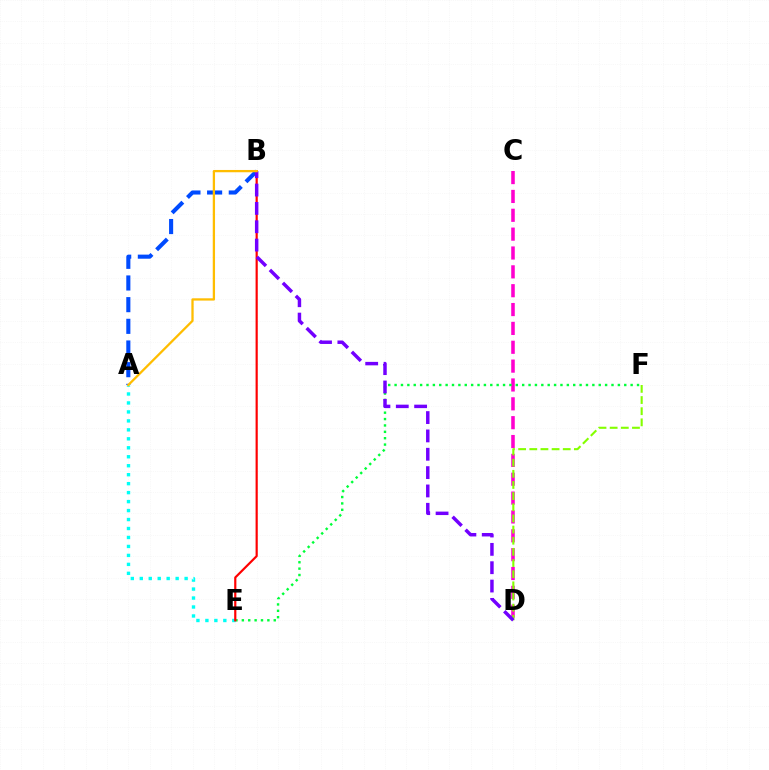{('C', 'D'): [{'color': '#ff00cf', 'line_style': 'dashed', 'thickness': 2.56}], ('D', 'F'): [{'color': '#84ff00', 'line_style': 'dashed', 'thickness': 1.51}], ('A', 'E'): [{'color': '#00fff6', 'line_style': 'dotted', 'thickness': 2.44}], ('E', 'F'): [{'color': '#00ff39', 'line_style': 'dotted', 'thickness': 1.73}], ('A', 'B'): [{'color': '#004bff', 'line_style': 'dashed', 'thickness': 2.94}, {'color': '#ffbd00', 'line_style': 'solid', 'thickness': 1.65}], ('B', 'E'): [{'color': '#ff0000', 'line_style': 'solid', 'thickness': 1.57}], ('B', 'D'): [{'color': '#7200ff', 'line_style': 'dashed', 'thickness': 2.49}]}